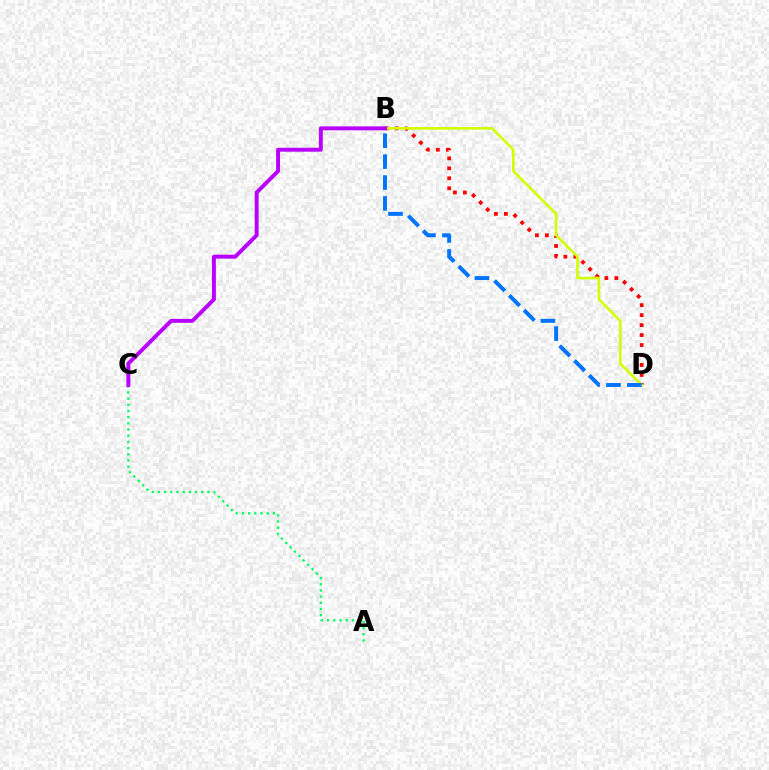{('A', 'C'): [{'color': '#00ff5c', 'line_style': 'dotted', 'thickness': 1.68}], ('B', 'D'): [{'color': '#ff0000', 'line_style': 'dotted', 'thickness': 2.71}, {'color': '#d1ff00', 'line_style': 'solid', 'thickness': 1.88}, {'color': '#0074ff', 'line_style': 'dashed', 'thickness': 2.84}], ('B', 'C'): [{'color': '#b900ff', 'line_style': 'solid', 'thickness': 2.83}]}